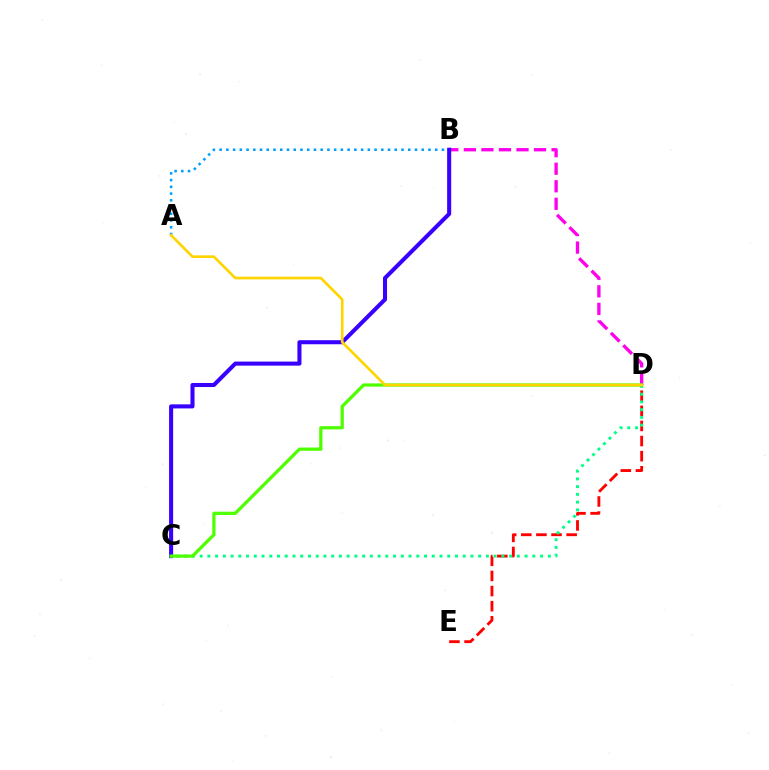{('B', 'D'): [{'color': '#ff00ed', 'line_style': 'dashed', 'thickness': 2.38}], ('D', 'E'): [{'color': '#ff0000', 'line_style': 'dashed', 'thickness': 2.05}], ('A', 'B'): [{'color': '#009eff', 'line_style': 'dotted', 'thickness': 1.83}], ('B', 'C'): [{'color': '#3700ff', 'line_style': 'solid', 'thickness': 2.92}], ('C', 'D'): [{'color': '#00ff86', 'line_style': 'dotted', 'thickness': 2.1}, {'color': '#4fff00', 'line_style': 'solid', 'thickness': 2.34}], ('A', 'D'): [{'color': '#ffd500', 'line_style': 'solid', 'thickness': 1.91}]}